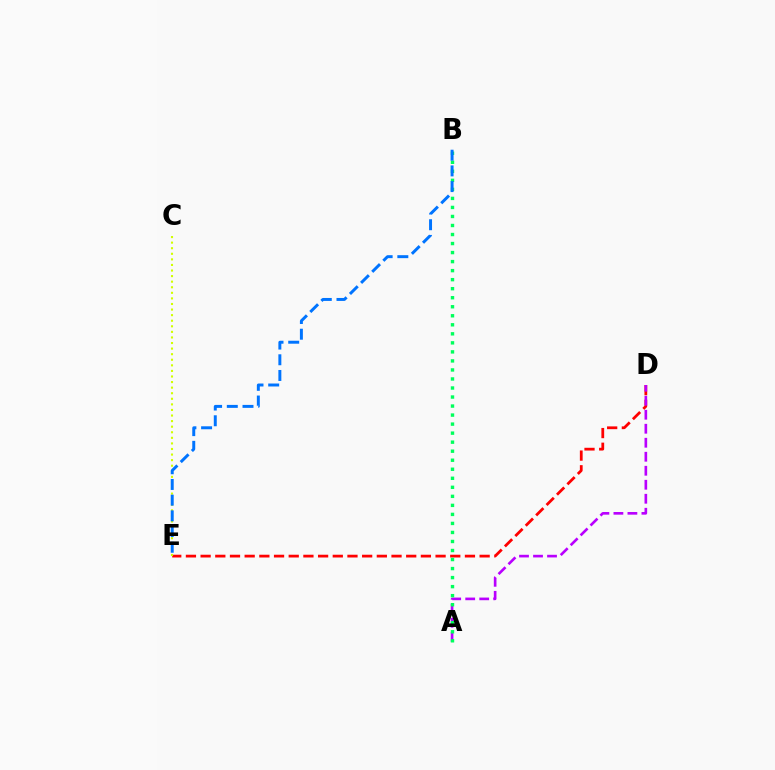{('D', 'E'): [{'color': '#ff0000', 'line_style': 'dashed', 'thickness': 1.99}], ('A', 'D'): [{'color': '#b900ff', 'line_style': 'dashed', 'thickness': 1.9}], ('A', 'B'): [{'color': '#00ff5c', 'line_style': 'dotted', 'thickness': 2.45}], ('C', 'E'): [{'color': '#d1ff00', 'line_style': 'dotted', 'thickness': 1.52}], ('B', 'E'): [{'color': '#0074ff', 'line_style': 'dashed', 'thickness': 2.13}]}